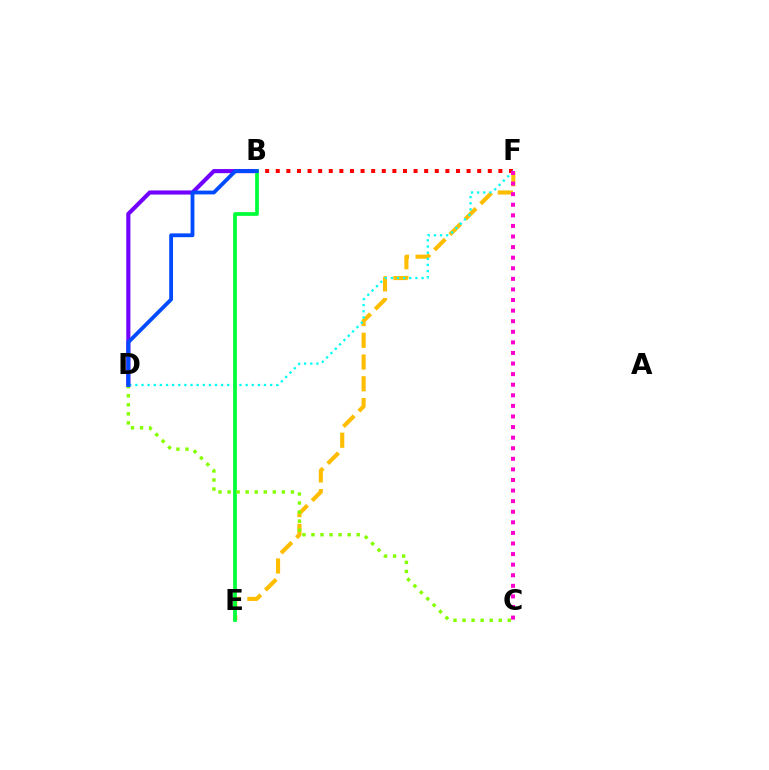{('E', 'F'): [{'color': '#ffbd00', 'line_style': 'dashed', 'thickness': 2.96}], ('B', 'F'): [{'color': '#ff0000', 'line_style': 'dotted', 'thickness': 2.88}], ('D', 'F'): [{'color': '#00fff6', 'line_style': 'dotted', 'thickness': 1.66}], ('C', 'F'): [{'color': '#ff00cf', 'line_style': 'dotted', 'thickness': 2.88}], ('B', 'D'): [{'color': '#7200ff', 'line_style': 'solid', 'thickness': 2.96}, {'color': '#004bff', 'line_style': 'solid', 'thickness': 2.74}], ('B', 'E'): [{'color': '#00ff39', 'line_style': 'solid', 'thickness': 2.68}], ('C', 'D'): [{'color': '#84ff00', 'line_style': 'dotted', 'thickness': 2.46}]}